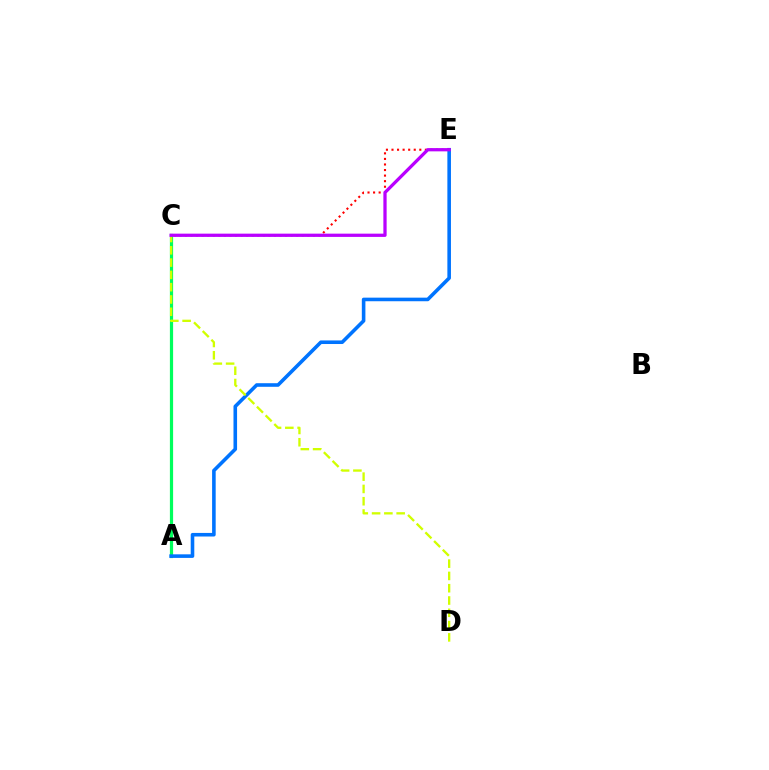{('A', 'C'): [{'color': '#00ff5c', 'line_style': 'solid', 'thickness': 2.31}], ('A', 'E'): [{'color': '#0074ff', 'line_style': 'solid', 'thickness': 2.58}], ('C', 'E'): [{'color': '#ff0000', 'line_style': 'dotted', 'thickness': 1.51}, {'color': '#b900ff', 'line_style': 'solid', 'thickness': 2.34}], ('C', 'D'): [{'color': '#d1ff00', 'line_style': 'dashed', 'thickness': 1.67}]}